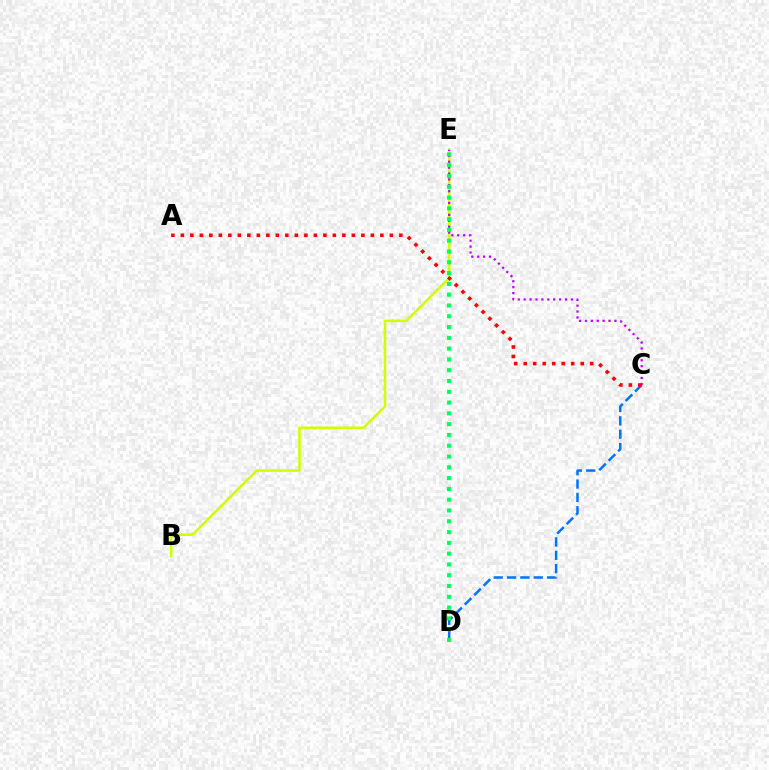{('B', 'E'): [{'color': '#d1ff00', 'line_style': 'solid', 'thickness': 1.85}], ('C', 'D'): [{'color': '#0074ff', 'line_style': 'dashed', 'thickness': 1.81}], ('C', 'E'): [{'color': '#b900ff', 'line_style': 'dotted', 'thickness': 1.6}], ('D', 'E'): [{'color': '#00ff5c', 'line_style': 'dotted', 'thickness': 2.93}], ('A', 'C'): [{'color': '#ff0000', 'line_style': 'dotted', 'thickness': 2.58}]}